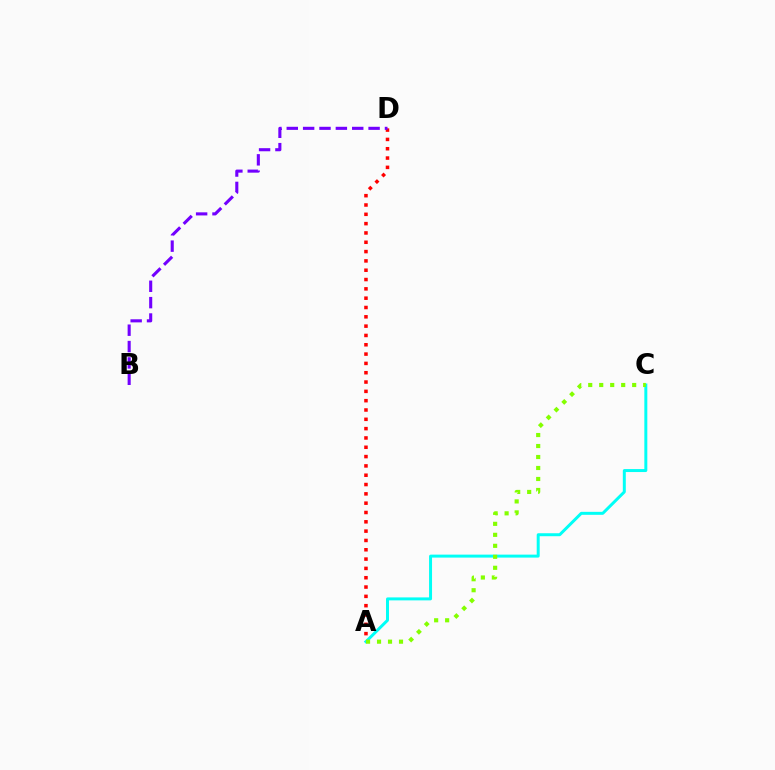{('A', 'D'): [{'color': '#ff0000', 'line_style': 'dotted', 'thickness': 2.53}], ('B', 'D'): [{'color': '#7200ff', 'line_style': 'dashed', 'thickness': 2.22}], ('A', 'C'): [{'color': '#00fff6', 'line_style': 'solid', 'thickness': 2.14}, {'color': '#84ff00', 'line_style': 'dotted', 'thickness': 2.99}]}